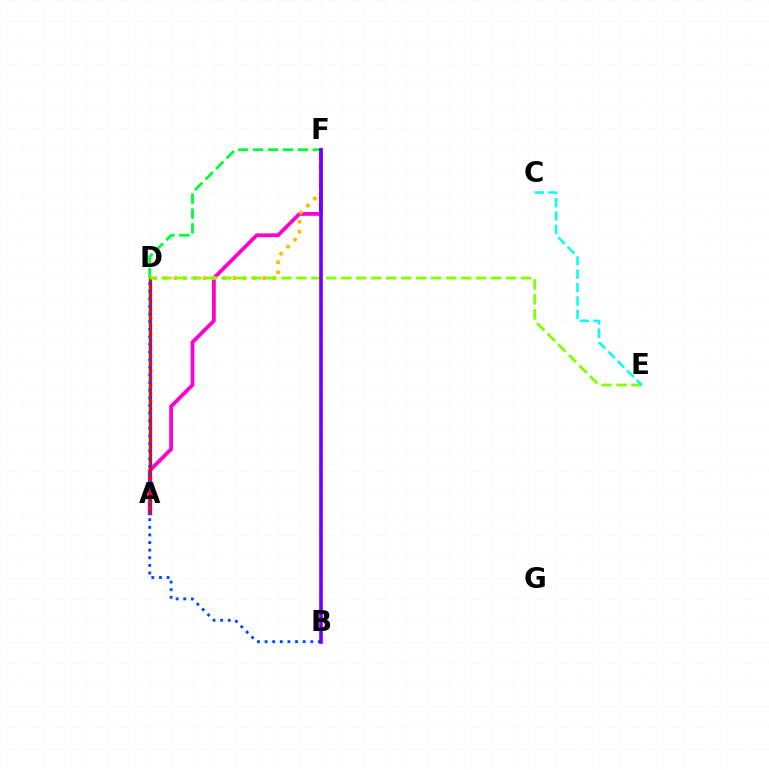{('A', 'F'): [{'color': '#ff00cf', 'line_style': 'solid', 'thickness': 2.73}], ('A', 'D'): [{'color': '#ff0000', 'line_style': 'solid', 'thickness': 2.36}], ('B', 'D'): [{'color': '#004bff', 'line_style': 'dotted', 'thickness': 2.07}], ('D', 'F'): [{'color': '#ffbd00', 'line_style': 'dotted', 'thickness': 2.68}, {'color': '#00ff39', 'line_style': 'dashed', 'thickness': 2.03}], ('D', 'E'): [{'color': '#84ff00', 'line_style': 'dashed', 'thickness': 2.03}], ('C', 'E'): [{'color': '#00fff6', 'line_style': 'dashed', 'thickness': 1.82}], ('B', 'F'): [{'color': '#7200ff', 'line_style': 'solid', 'thickness': 2.61}]}